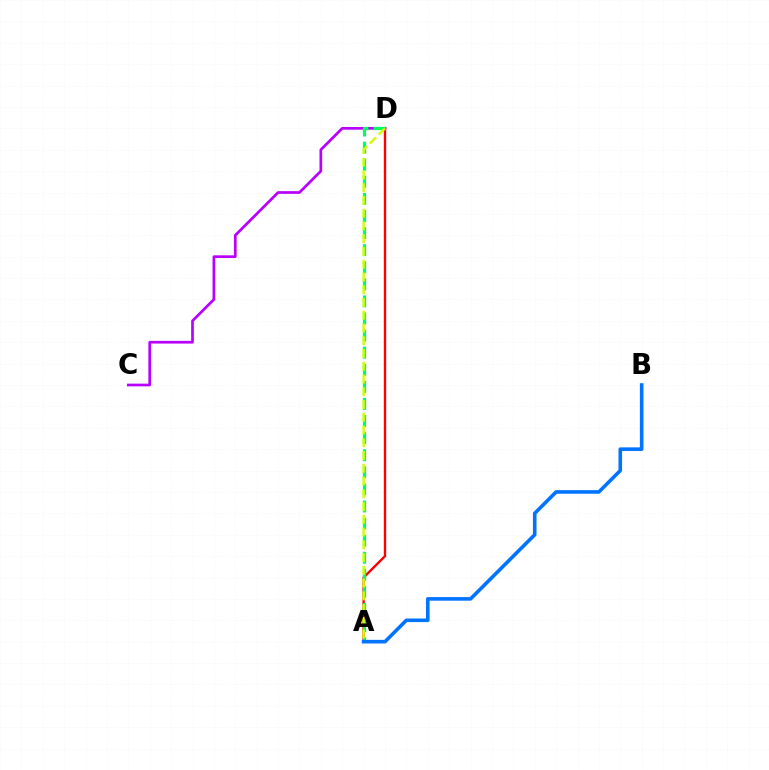{('A', 'D'): [{'color': '#ff0000', 'line_style': 'solid', 'thickness': 1.71}, {'color': '#00ff5c', 'line_style': 'dashed', 'thickness': 2.32}, {'color': '#d1ff00', 'line_style': 'dashed', 'thickness': 1.73}], ('C', 'D'): [{'color': '#b900ff', 'line_style': 'solid', 'thickness': 1.95}], ('A', 'B'): [{'color': '#0074ff', 'line_style': 'solid', 'thickness': 2.59}]}